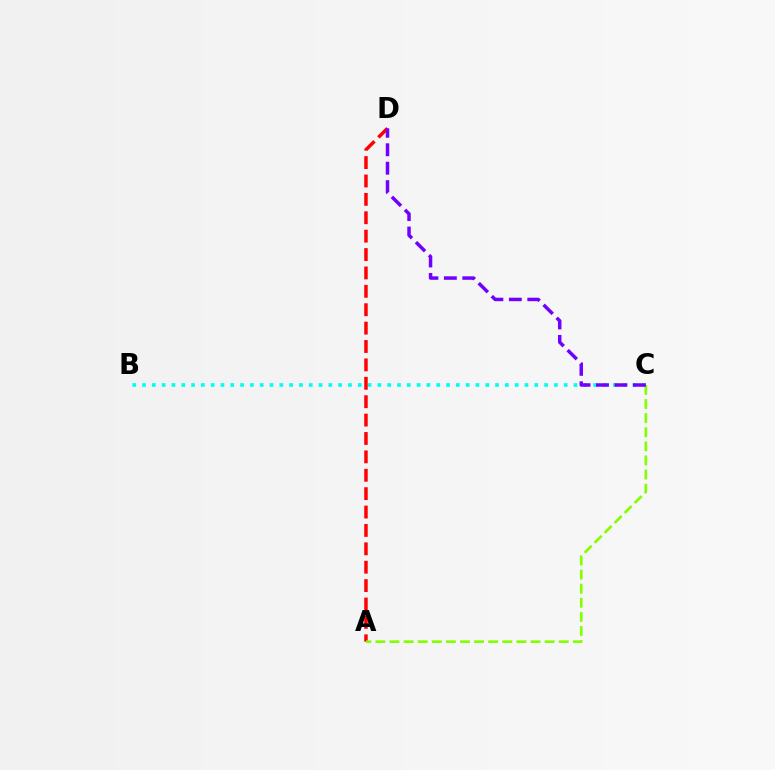{('B', 'C'): [{'color': '#00fff6', 'line_style': 'dotted', 'thickness': 2.66}], ('A', 'D'): [{'color': '#ff0000', 'line_style': 'dashed', 'thickness': 2.5}], ('A', 'C'): [{'color': '#84ff00', 'line_style': 'dashed', 'thickness': 1.92}], ('C', 'D'): [{'color': '#7200ff', 'line_style': 'dashed', 'thickness': 2.51}]}